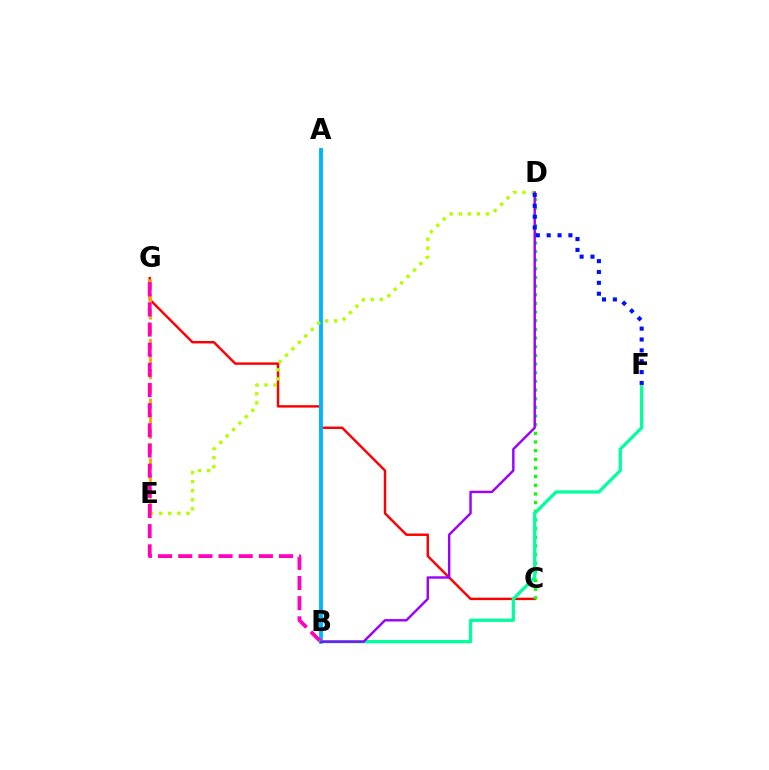{('C', 'G'): [{'color': '#ff0000', 'line_style': 'solid', 'thickness': 1.76}], ('C', 'D'): [{'color': '#08ff00', 'line_style': 'dotted', 'thickness': 2.35}], ('E', 'G'): [{'color': '#ffa500', 'line_style': 'dashed', 'thickness': 2.03}], ('A', 'B'): [{'color': '#00b5ff', 'line_style': 'solid', 'thickness': 2.79}], ('D', 'E'): [{'color': '#b3ff00', 'line_style': 'dotted', 'thickness': 2.46}], ('B', 'G'): [{'color': '#ff00bd', 'line_style': 'dashed', 'thickness': 2.74}], ('B', 'F'): [{'color': '#00ff9d', 'line_style': 'solid', 'thickness': 2.34}], ('B', 'D'): [{'color': '#9b00ff', 'line_style': 'solid', 'thickness': 1.74}], ('D', 'F'): [{'color': '#0010ff', 'line_style': 'dotted', 'thickness': 2.95}]}